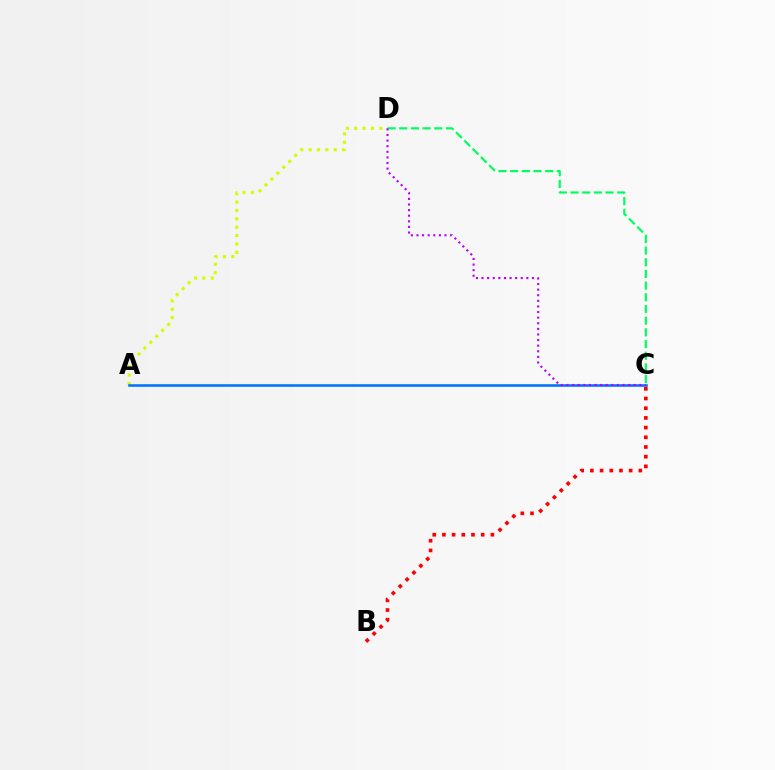{('A', 'D'): [{'color': '#d1ff00', 'line_style': 'dotted', 'thickness': 2.28}], ('B', 'C'): [{'color': '#ff0000', 'line_style': 'dotted', 'thickness': 2.63}], ('C', 'D'): [{'color': '#00ff5c', 'line_style': 'dashed', 'thickness': 1.59}, {'color': '#b900ff', 'line_style': 'dotted', 'thickness': 1.52}], ('A', 'C'): [{'color': '#0074ff', 'line_style': 'solid', 'thickness': 1.85}]}